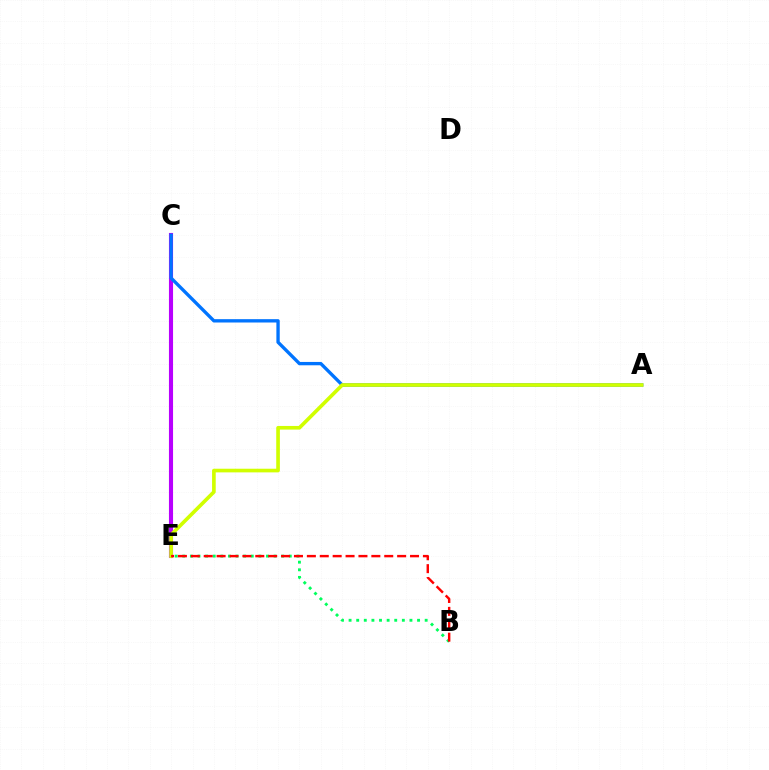{('B', 'E'): [{'color': '#00ff5c', 'line_style': 'dotted', 'thickness': 2.07}, {'color': '#ff0000', 'line_style': 'dashed', 'thickness': 1.75}], ('C', 'E'): [{'color': '#b900ff', 'line_style': 'solid', 'thickness': 2.95}], ('A', 'C'): [{'color': '#0074ff', 'line_style': 'solid', 'thickness': 2.41}], ('A', 'E'): [{'color': '#d1ff00', 'line_style': 'solid', 'thickness': 2.63}]}